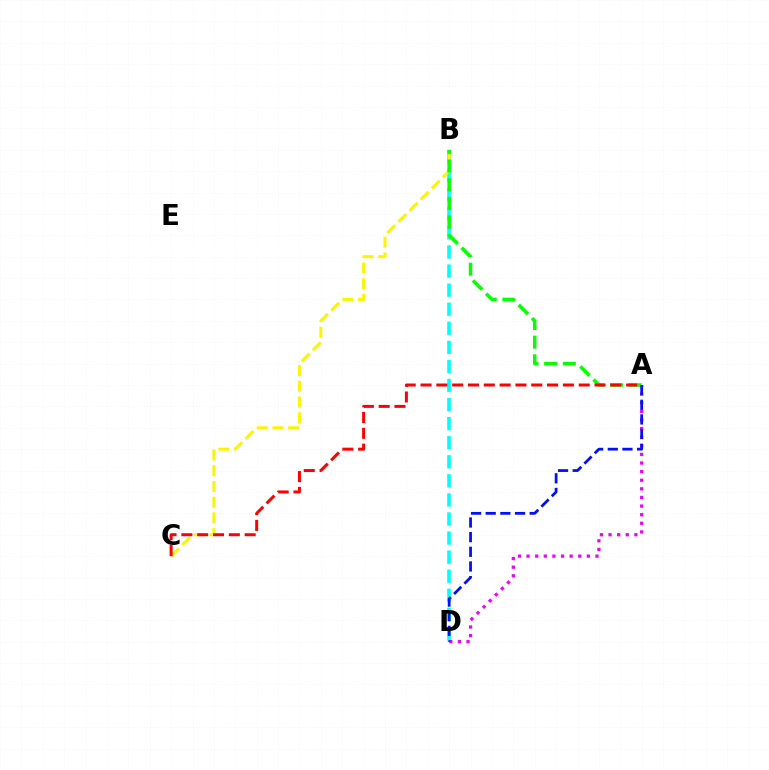{('B', 'D'): [{'color': '#00fff6', 'line_style': 'dashed', 'thickness': 2.59}], ('A', 'D'): [{'color': '#ee00ff', 'line_style': 'dotted', 'thickness': 2.34}, {'color': '#0010ff', 'line_style': 'dashed', 'thickness': 1.99}], ('B', 'C'): [{'color': '#fcf500', 'line_style': 'dashed', 'thickness': 2.14}], ('A', 'B'): [{'color': '#08ff00', 'line_style': 'dashed', 'thickness': 2.54}], ('A', 'C'): [{'color': '#ff0000', 'line_style': 'dashed', 'thickness': 2.15}]}